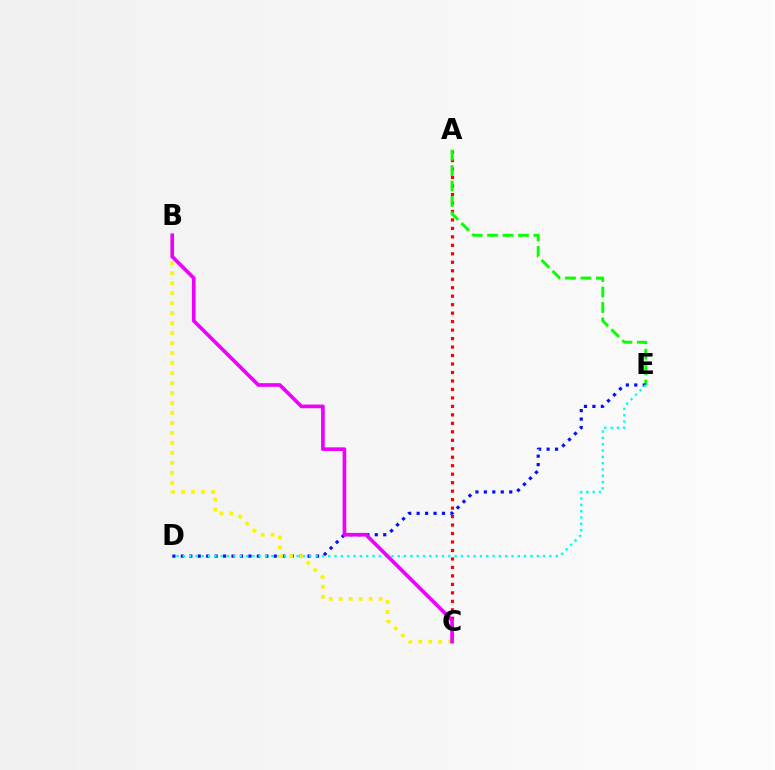{('A', 'C'): [{'color': '#ff0000', 'line_style': 'dotted', 'thickness': 2.3}], ('A', 'E'): [{'color': '#08ff00', 'line_style': 'dashed', 'thickness': 2.1}], ('D', 'E'): [{'color': '#0010ff', 'line_style': 'dotted', 'thickness': 2.3}, {'color': '#00fff6', 'line_style': 'dotted', 'thickness': 1.72}], ('B', 'C'): [{'color': '#fcf500', 'line_style': 'dotted', 'thickness': 2.71}, {'color': '#ee00ff', 'line_style': 'solid', 'thickness': 2.63}]}